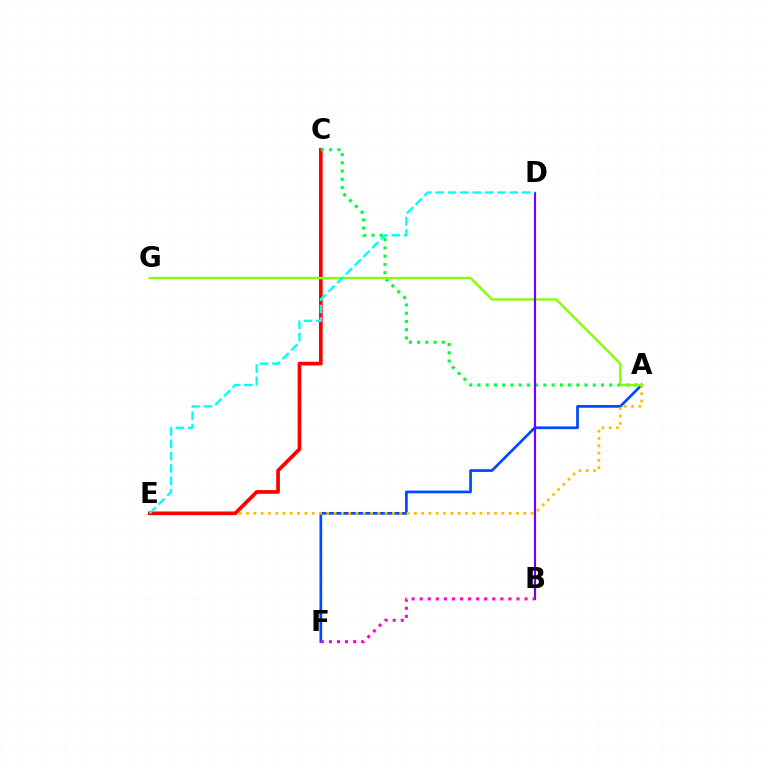{('A', 'F'): [{'color': '#004bff', 'line_style': 'solid', 'thickness': 1.97}], ('A', 'E'): [{'color': '#ffbd00', 'line_style': 'dotted', 'thickness': 1.98}], ('C', 'E'): [{'color': '#ff0000', 'line_style': 'solid', 'thickness': 2.66}], ('A', 'C'): [{'color': '#00ff39', 'line_style': 'dotted', 'thickness': 2.24}], ('A', 'G'): [{'color': '#84ff00', 'line_style': 'solid', 'thickness': 1.68}], ('B', 'D'): [{'color': '#7200ff', 'line_style': 'solid', 'thickness': 1.57}], ('B', 'F'): [{'color': '#ff00cf', 'line_style': 'dotted', 'thickness': 2.19}], ('D', 'E'): [{'color': '#00fff6', 'line_style': 'dashed', 'thickness': 1.68}]}